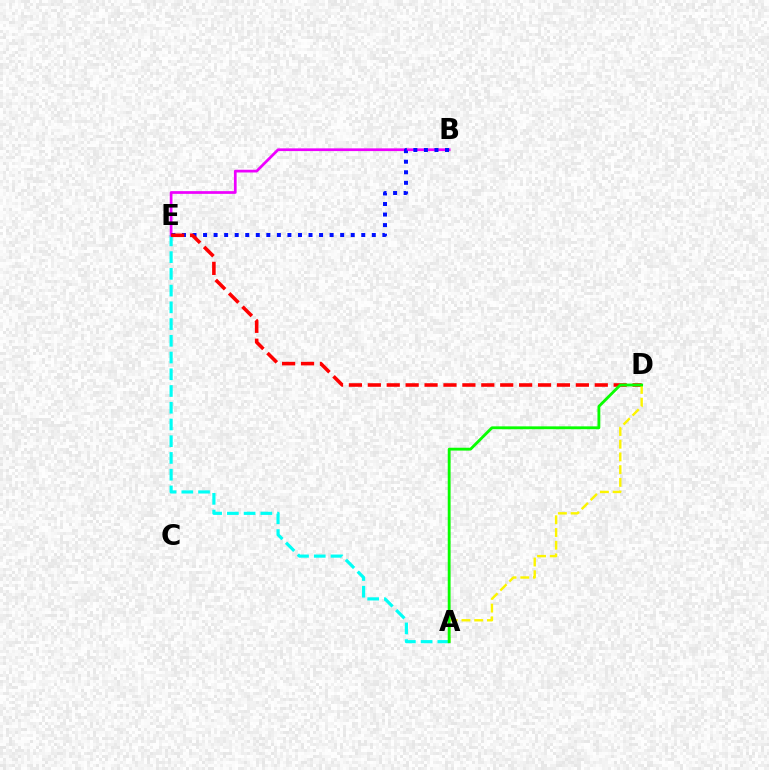{('A', 'E'): [{'color': '#00fff6', 'line_style': 'dashed', 'thickness': 2.27}], ('B', 'E'): [{'color': '#ee00ff', 'line_style': 'solid', 'thickness': 1.96}, {'color': '#0010ff', 'line_style': 'dotted', 'thickness': 2.87}], ('D', 'E'): [{'color': '#ff0000', 'line_style': 'dashed', 'thickness': 2.57}], ('A', 'D'): [{'color': '#fcf500', 'line_style': 'dashed', 'thickness': 1.73}, {'color': '#08ff00', 'line_style': 'solid', 'thickness': 2.04}]}